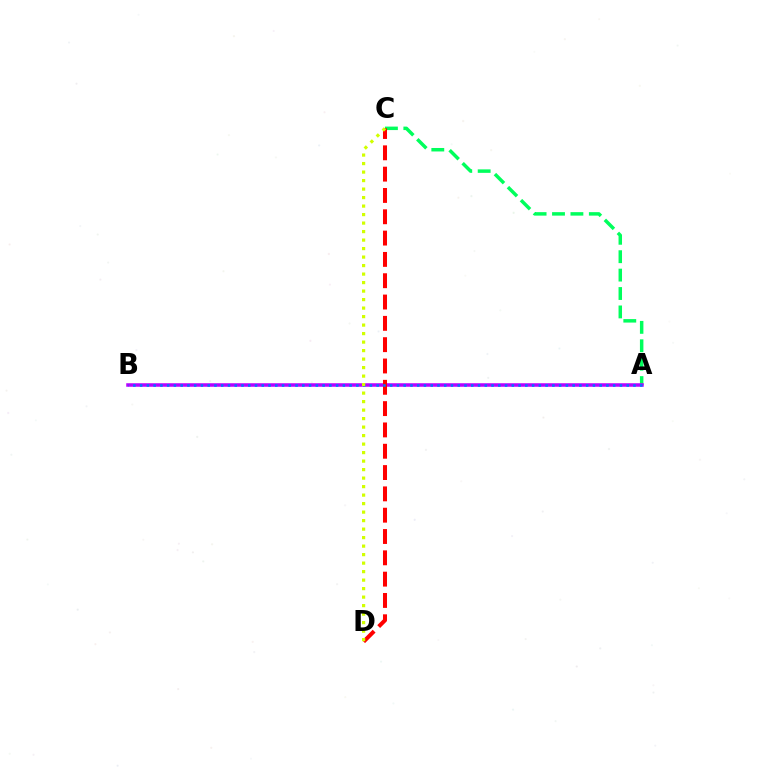{('A', 'C'): [{'color': '#00ff5c', 'line_style': 'dashed', 'thickness': 2.5}], ('A', 'B'): [{'color': '#b900ff', 'line_style': 'solid', 'thickness': 2.53}, {'color': '#0074ff', 'line_style': 'dotted', 'thickness': 1.84}], ('C', 'D'): [{'color': '#ff0000', 'line_style': 'dashed', 'thickness': 2.9}, {'color': '#d1ff00', 'line_style': 'dotted', 'thickness': 2.31}]}